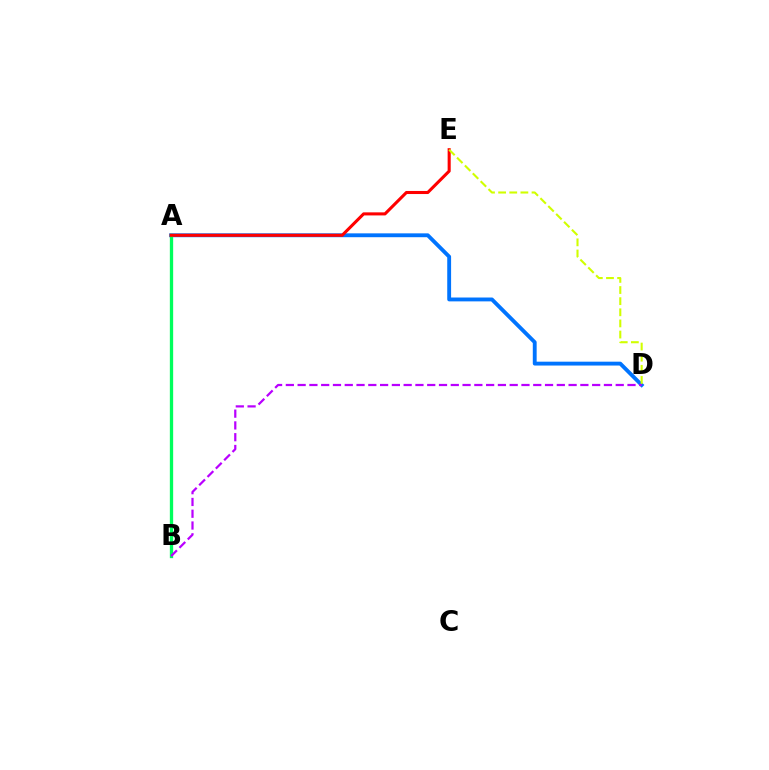{('A', 'D'): [{'color': '#0074ff', 'line_style': 'solid', 'thickness': 2.78}], ('A', 'B'): [{'color': '#00ff5c', 'line_style': 'solid', 'thickness': 2.38}], ('B', 'D'): [{'color': '#b900ff', 'line_style': 'dashed', 'thickness': 1.6}], ('A', 'E'): [{'color': '#ff0000', 'line_style': 'solid', 'thickness': 2.21}], ('D', 'E'): [{'color': '#d1ff00', 'line_style': 'dashed', 'thickness': 1.51}]}